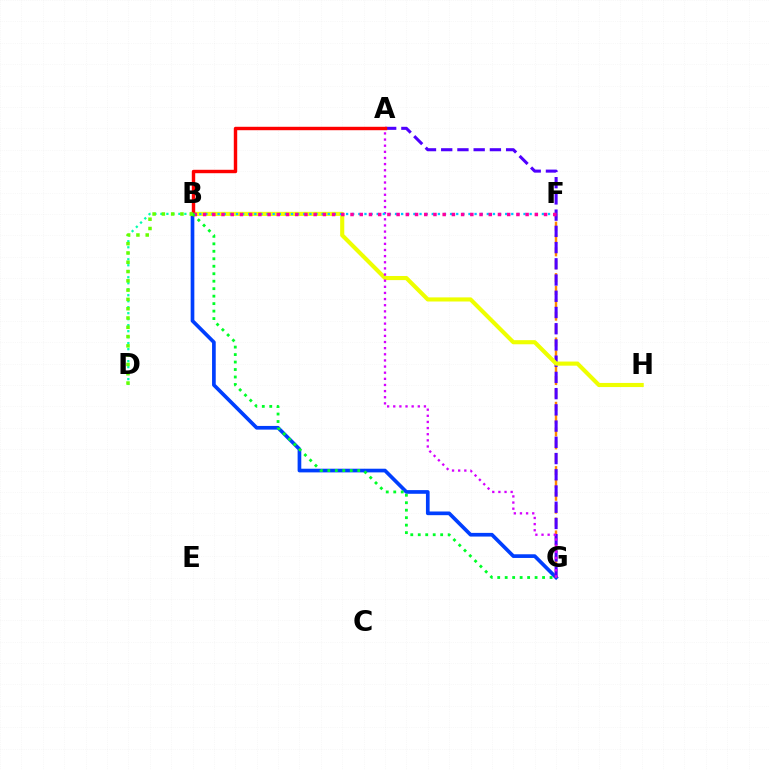{('B', 'G'): [{'color': '#003fff', 'line_style': 'solid', 'thickness': 2.65}, {'color': '#00ff27', 'line_style': 'dotted', 'thickness': 2.03}], ('F', 'G'): [{'color': '#ff8800', 'line_style': 'dashed', 'thickness': 1.75}], ('A', 'G'): [{'color': '#4f00ff', 'line_style': 'dashed', 'thickness': 2.2}, {'color': '#d600ff', 'line_style': 'dotted', 'thickness': 1.67}], ('B', 'H'): [{'color': '#eeff00', 'line_style': 'solid', 'thickness': 2.97}], ('A', 'B'): [{'color': '#ff0000', 'line_style': 'solid', 'thickness': 2.46}], ('B', 'D'): [{'color': '#00ffaf', 'line_style': 'dotted', 'thickness': 1.63}, {'color': '#66ff00', 'line_style': 'dotted', 'thickness': 2.52}], ('B', 'F'): [{'color': '#00c7ff', 'line_style': 'dotted', 'thickness': 1.66}, {'color': '#ff00a0', 'line_style': 'dotted', 'thickness': 2.5}]}